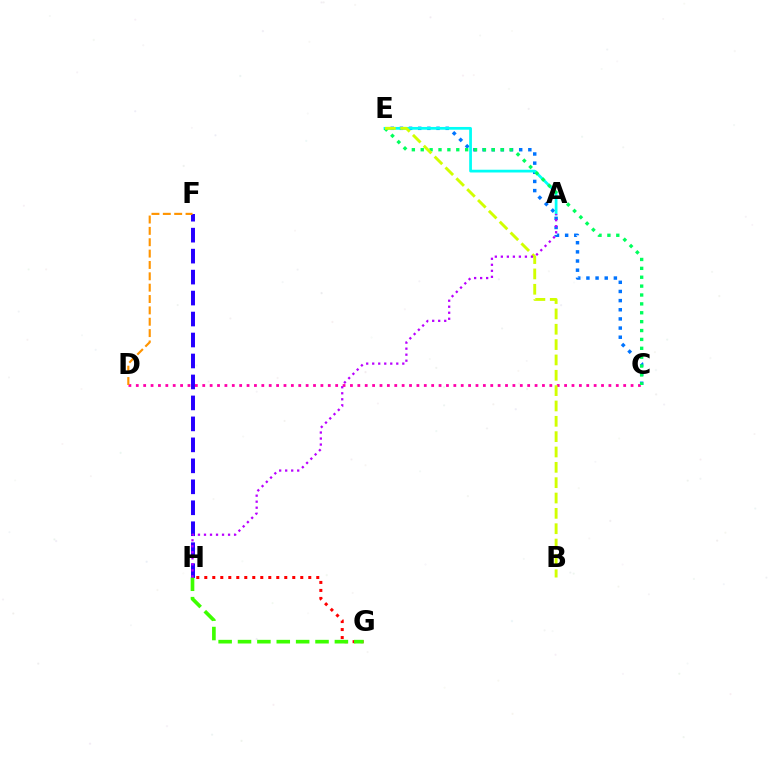{('F', 'H'): [{'color': '#2500ff', 'line_style': 'dashed', 'thickness': 2.85}], ('C', 'D'): [{'color': '#ff00ac', 'line_style': 'dotted', 'thickness': 2.01}], ('C', 'E'): [{'color': '#0074ff', 'line_style': 'dotted', 'thickness': 2.49}, {'color': '#00ff5c', 'line_style': 'dotted', 'thickness': 2.41}], ('A', 'E'): [{'color': '#00fff6', 'line_style': 'solid', 'thickness': 1.98}], ('G', 'H'): [{'color': '#ff0000', 'line_style': 'dotted', 'thickness': 2.17}, {'color': '#3dff00', 'line_style': 'dashed', 'thickness': 2.63}], ('B', 'E'): [{'color': '#d1ff00', 'line_style': 'dashed', 'thickness': 2.08}], ('A', 'H'): [{'color': '#b900ff', 'line_style': 'dotted', 'thickness': 1.63}], ('D', 'F'): [{'color': '#ff9400', 'line_style': 'dashed', 'thickness': 1.54}]}